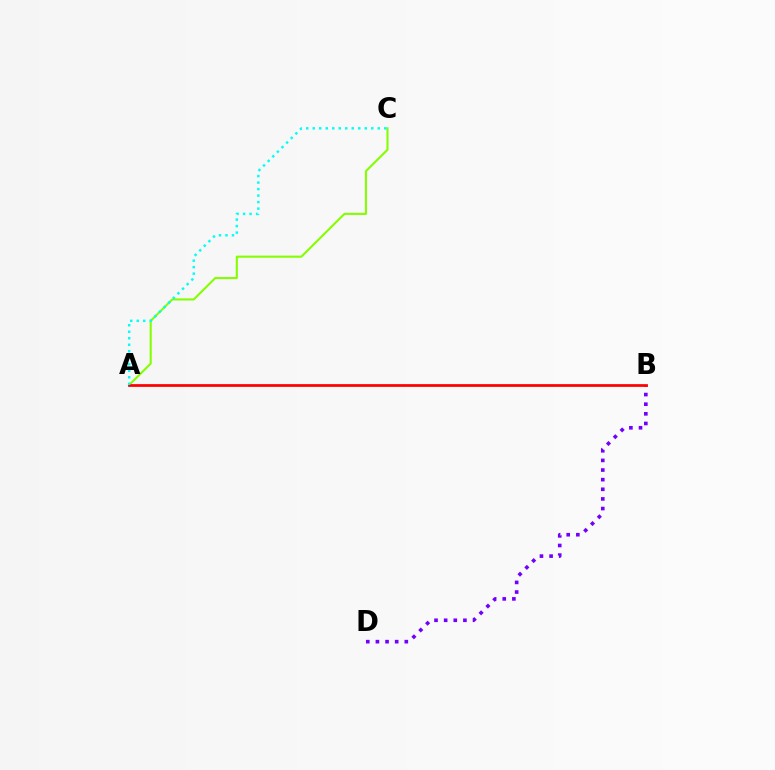{('A', 'C'): [{'color': '#84ff00', 'line_style': 'solid', 'thickness': 1.5}, {'color': '#00fff6', 'line_style': 'dotted', 'thickness': 1.77}], ('B', 'D'): [{'color': '#7200ff', 'line_style': 'dotted', 'thickness': 2.62}], ('A', 'B'): [{'color': '#ff0000', 'line_style': 'solid', 'thickness': 1.97}]}